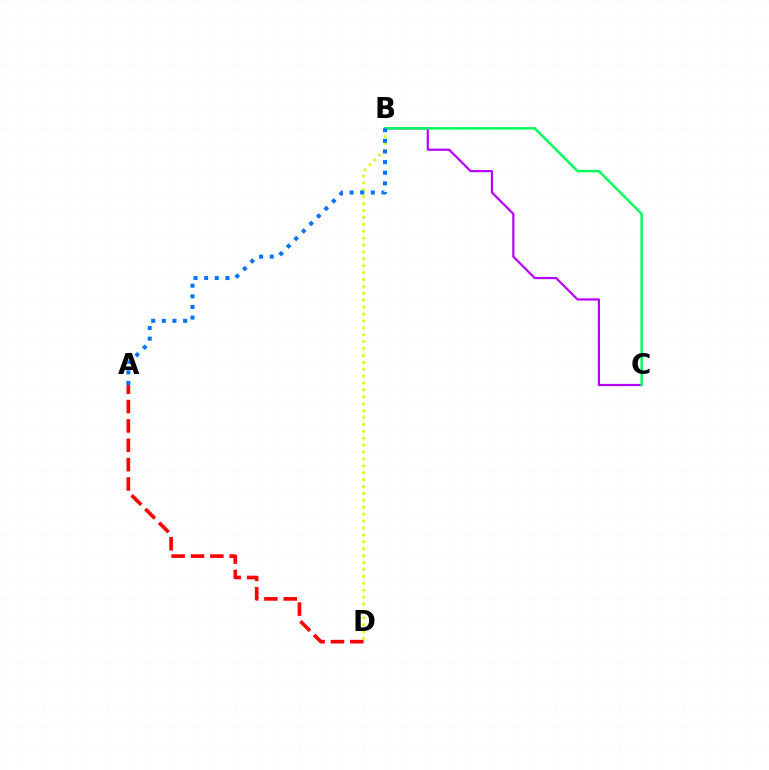{('B', 'C'): [{'color': '#b900ff', 'line_style': 'solid', 'thickness': 1.6}, {'color': '#00ff5c', 'line_style': 'solid', 'thickness': 1.78}], ('B', 'D'): [{'color': '#d1ff00', 'line_style': 'dotted', 'thickness': 1.88}], ('A', 'B'): [{'color': '#0074ff', 'line_style': 'dotted', 'thickness': 2.89}], ('A', 'D'): [{'color': '#ff0000', 'line_style': 'dashed', 'thickness': 2.63}]}